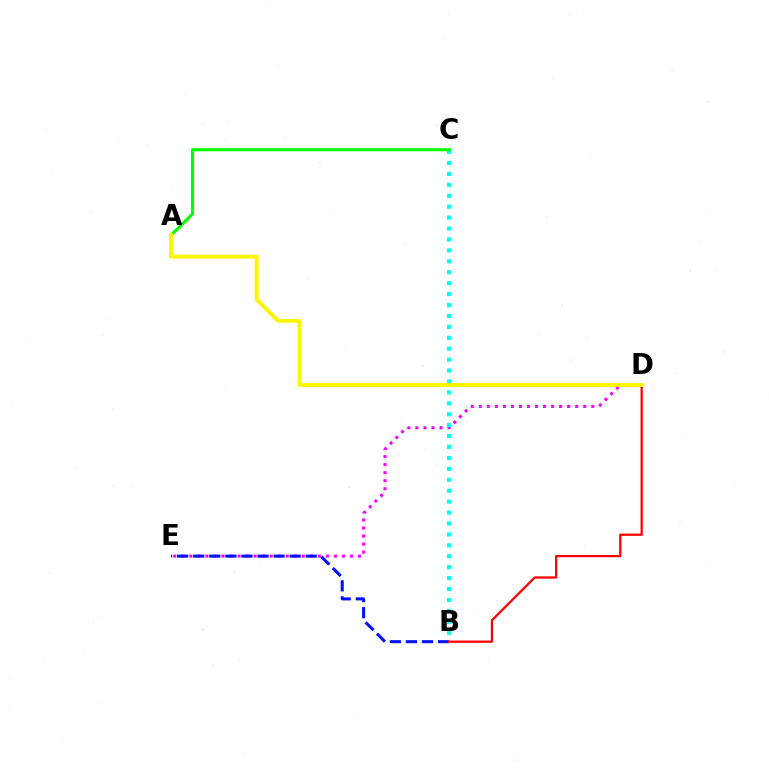{('D', 'E'): [{'color': '#ee00ff', 'line_style': 'dotted', 'thickness': 2.18}], ('B', 'C'): [{'color': '#00fff6', 'line_style': 'dotted', 'thickness': 2.97}], ('A', 'C'): [{'color': '#08ff00', 'line_style': 'solid', 'thickness': 2.27}], ('B', 'E'): [{'color': '#0010ff', 'line_style': 'dashed', 'thickness': 2.18}], ('B', 'D'): [{'color': '#ff0000', 'line_style': 'solid', 'thickness': 1.62}], ('A', 'D'): [{'color': '#fcf500', 'line_style': 'solid', 'thickness': 2.83}]}